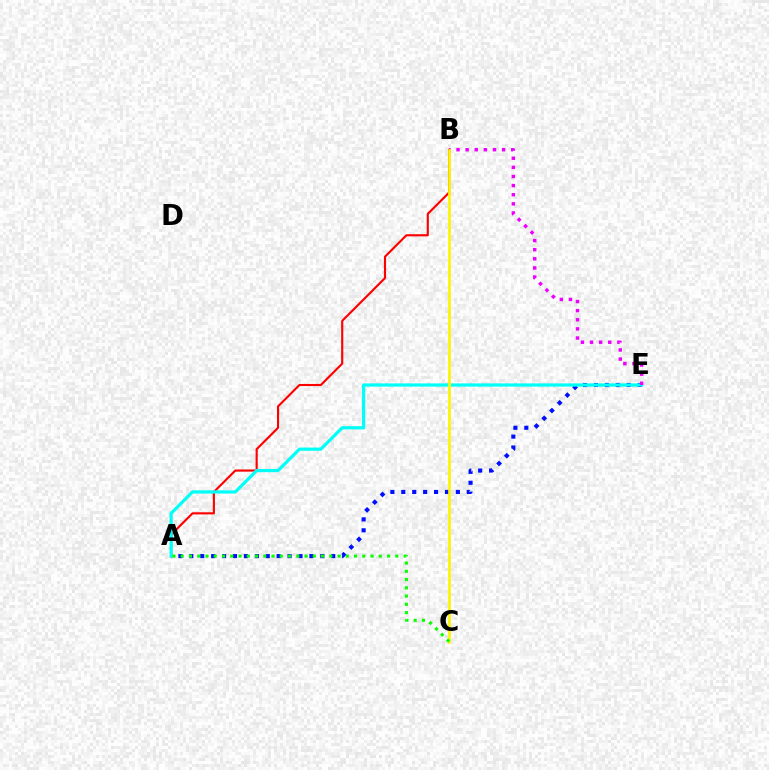{('A', 'B'): [{'color': '#ff0000', 'line_style': 'solid', 'thickness': 1.53}], ('A', 'E'): [{'color': '#0010ff', 'line_style': 'dotted', 'thickness': 2.97}, {'color': '#00fff6', 'line_style': 'solid', 'thickness': 2.32}], ('B', 'E'): [{'color': '#ee00ff', 'line_style': 'dotted', 'thickness': 2.48}], ('B', 'C'): [{'color': '#fcf500', 'line_style': 'solid', 'thickness': 1.92}], ('A', 'C'): [{'color': '#08ff00', 'line_style': 'dotted', 'thickness': 2.24}]}